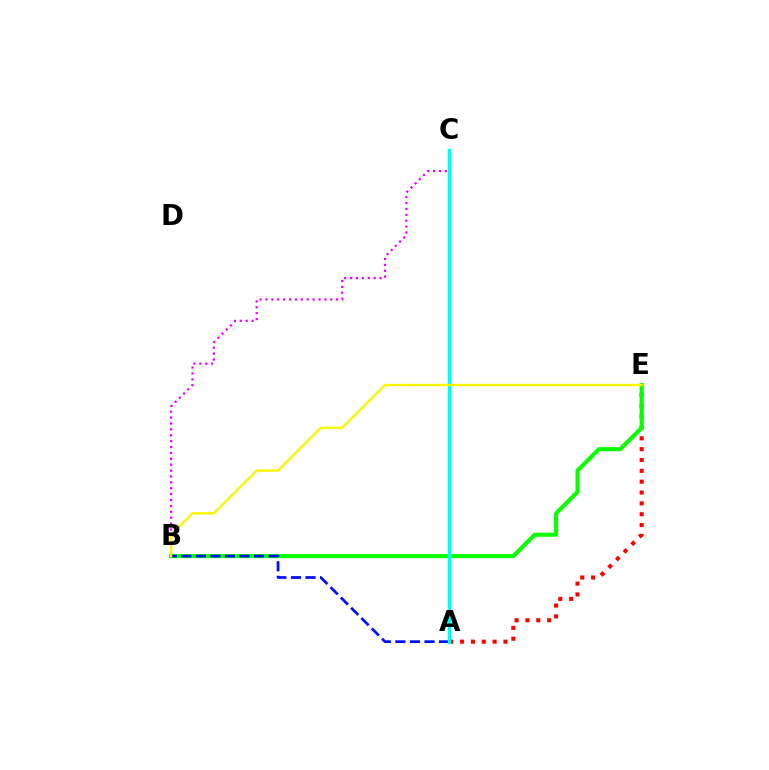{('A', 'E'): [{'color': '#ff0000', 'line_style': 'dotted', 'thickness': 2.95}], ('B', 'C'): [{'color': '#ee00ff', 'line_style': 'dotted', 'thickness': 1.6}], ('B', 'E'): [{'color': '#08ff00', 'line_style': 'solid', 'thickness': 2.95}, {'color': '#fcf500', 'line_style': 'solid', 'thickness': 1.69}], ('A', 'B'): [{'color': '#0010ff', 'line_style': 'dashed', 'thickness': 1.98}], ('A', 'C'): [{'color': '#00fff6', 'line_style': 'solid', 'thickness': 2.47}]}